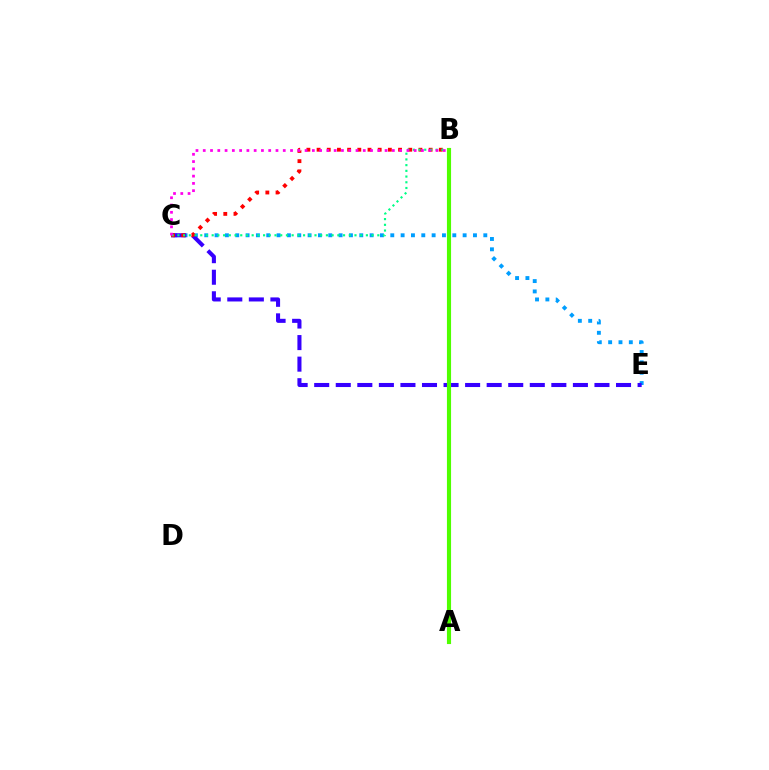{('C', 'E'): [{'color': '#009eff', 'line_style': 'dotted', 'thickness': 2.81}, {'color': '#3700ff', 'line_style': 'dashed', 'thickness': 2.93}], ('B', 'C'): [{'color': '#ff0000', 'line_style': 'dotted', 'thickness': 2.77}, {'color': '#00ff86', 'line_style': 'dotted', 'thickness': 1.55}, {'color': '#ff00ed', 'line_style': 'dotted', 'thickness': 1.98}], ('A', 'B'): [{'color': '#ffd500', 'line_style': 'dotted', 'thickness': 1.88}, {'color': '#4fff00', 'line_style': 'solid', 'thickness': 2.97}]}